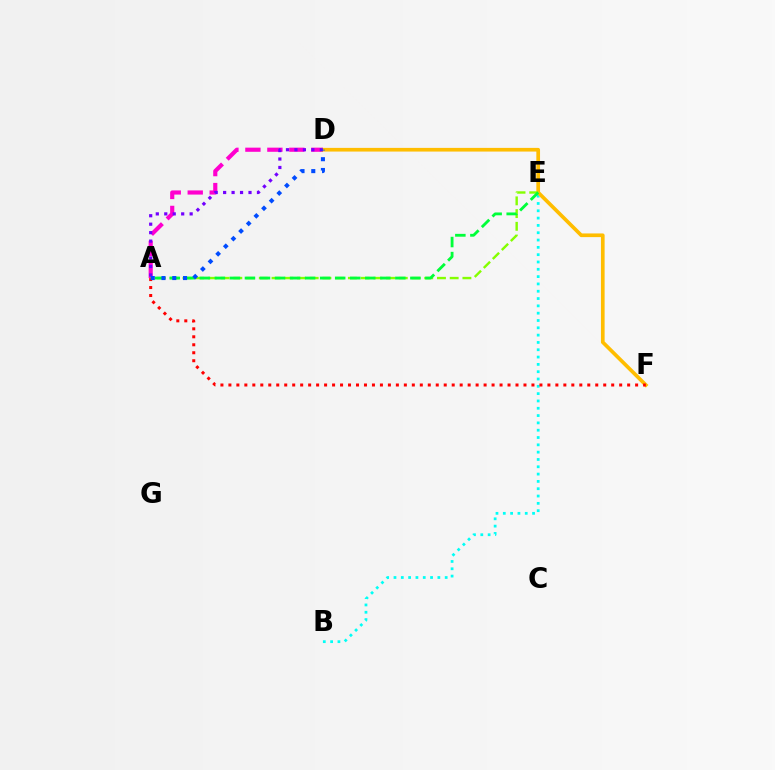{('B', 'E'): [{'color': '#00fff6', 'line_style': 'dotted', 'thickness': 1.99}], ('A', 'D'): [{'color': '#ff00cf', 'line_style': 'dashed', 'thickness': 2.98}, {'color': '#7200ff', 'line_style': 'dotted', 'thickness': 2.3}, {'color': '#004bff', 'line_style': 'dotted', 'thickness': 2.93}], ('D', 'F'): [{'color': '#ffbd00', 'line_style': 'solid', 'thickness': 2.65}], ('A', 'F'): [{'color': '#ff0000', 'line_style': 'dotted', 'thickness': 2.17}], ('A', 'E'): [{'color': '#84ff00', 'line_style': 'dashed', 'thickness': 1.73}, {'color': '#00ff39', 'line_style': 'dashed', 'thickness': 2.04}]}